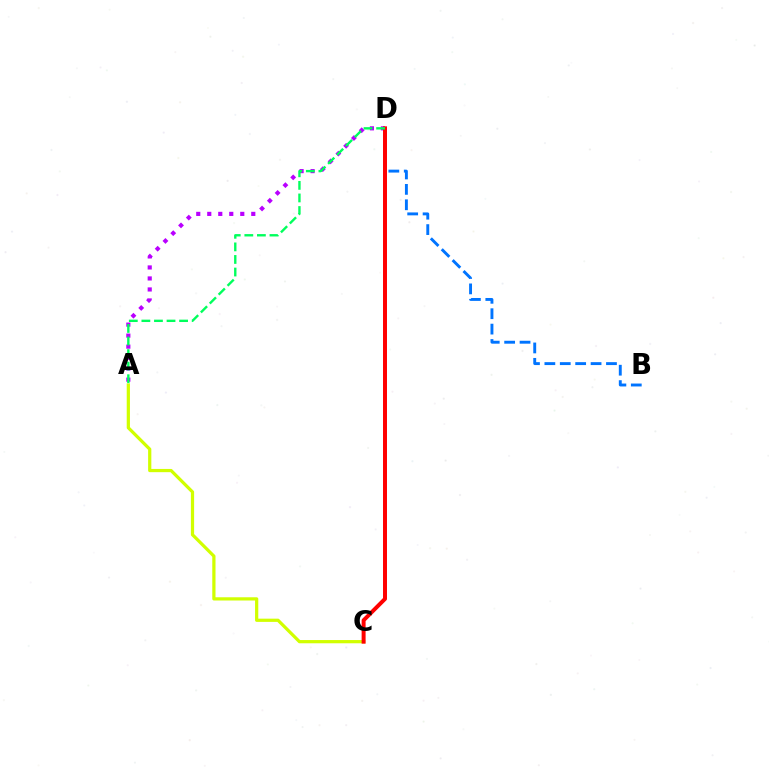{('A', 'C'): [{'color': '#d1ff00', 'line_style': 'solid', 'thickness': 2.33}], ('A', 'D'): [{'color': '#b900ff', 'line_style': 'dotted', 'thickness': 2.99}, {'color': '#00ff5c', 'line_style': 'dashed', 'thickness': 1.71}], ('B', 'D'): [{'color': '#0074ff', 'line_style': 'dashed', 'thickness': 2.09}], ('C', 'D'): [{'color': '#ff0000', 'line_style': 'solid', 'thickness': 2.86}]}